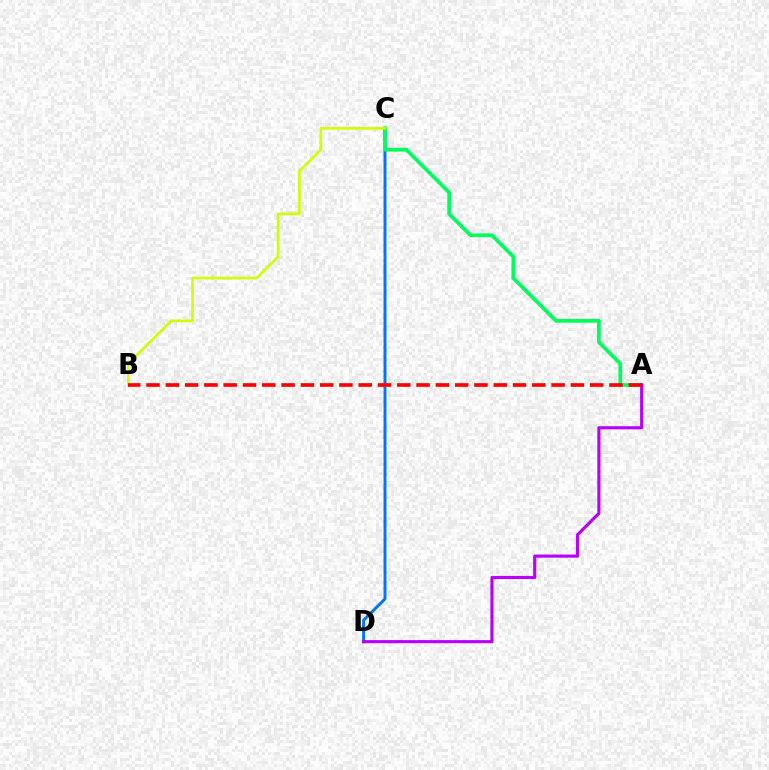{('C', 'D'): [{'color': '#0074ff', 'line_style': 'solid', 'thickness': 2.11}], ('A', 'C'): [{'color': '#00ff5c', 'line_style': 'solid', 'thickness': 2.7}], ('B', 'C'): [{'color': '#d1ff00', 'line_style': 'solid', 'thickness': 1.9}], ('A', 'D'): [{'color': '#b900ff', 'line_style': 'solid', 'thickness': 2.26}], ('A', 'B'): [{'color': '#ff0000', 'line_style': 'dashed', 'thickness': 2.62}]}